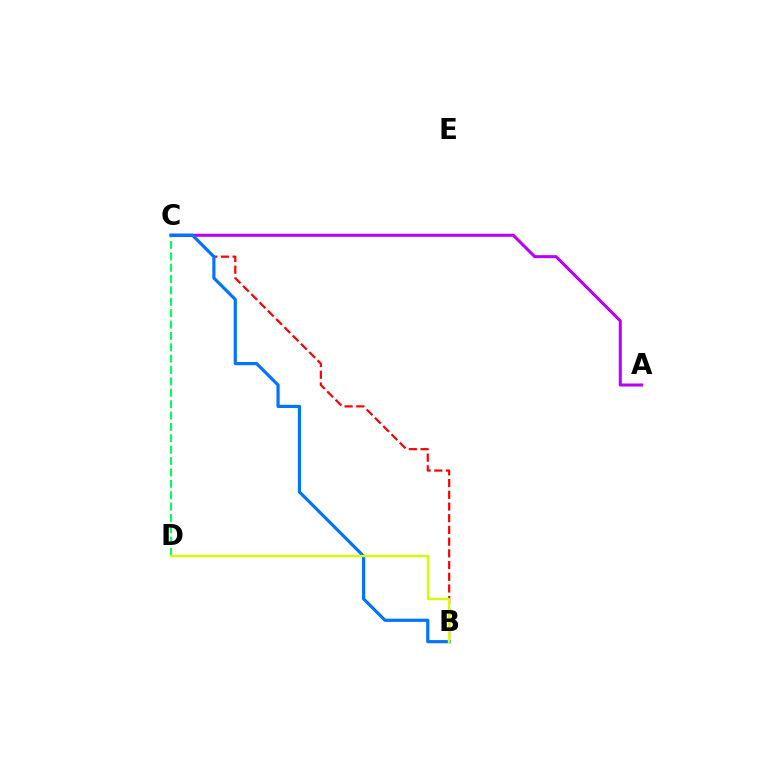{('A', 'C'): [{'color': '#b900ff', 'line_style': 'solid', 'thickness': 2.19}], ('B', 'C'): [{'color': '#ff0000', 'line_style': 'dashed', 'thickness': 1.59}, {'color': '#0074ff', 'line_style': 'solid', 'thickness': 2.29}], ('C', 'D'): [{'color': '#00ff5c', 'line_style': 'dashed', 'thickness': 1.55}], ('B', 'D'): [{'color': '#d1ff00', 'line_style': 'solid', 'thickness': 1.71}]}